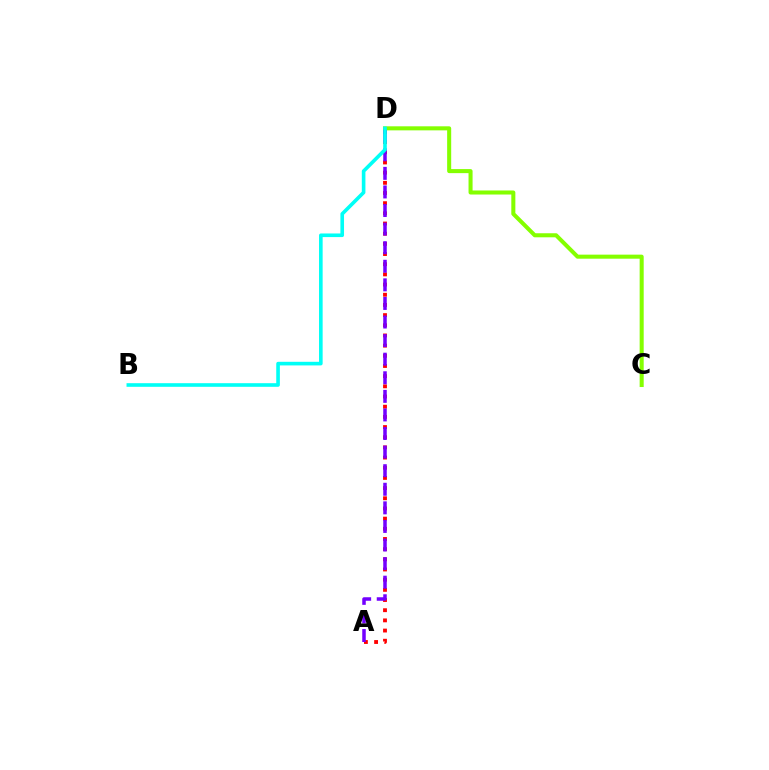{('A', 'D'): [{'color': '#ff0000', 'line_style': 'dotted', 'thickness': 2.76}, {'color': '#7200ff', 'line_style': 'dashed', 'thickness': 2.52}], ('C', 'D'): [{'color': '#84ff00', 'line_style': 'solid', 'thickness': 2.91}], ('B', 'D'): [{'color': '#00fff6', 'line_style': 'solid', 'thickness': 2.61}]}